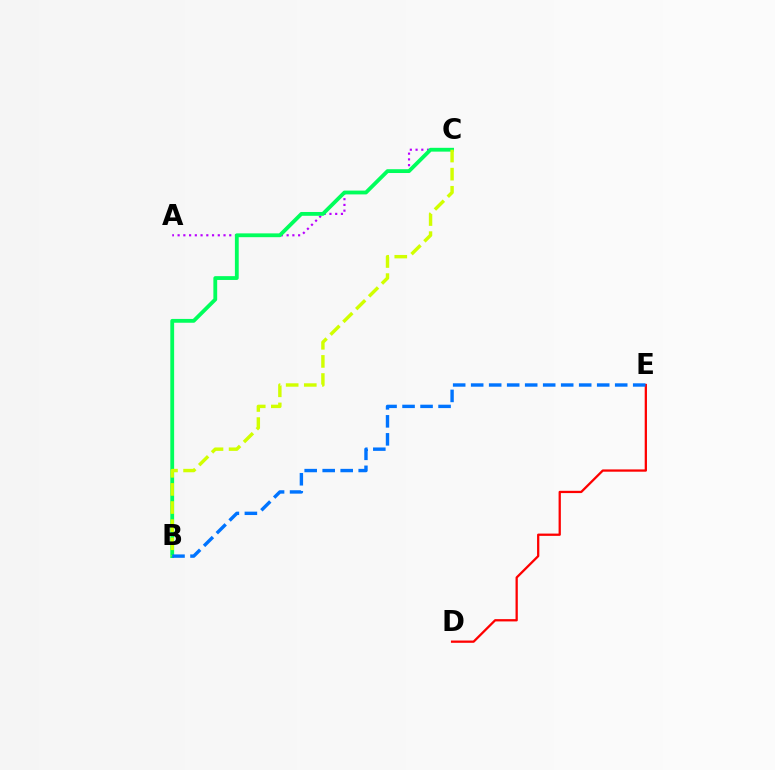{('D', 'E'): [{'color': '#ff0000', 'line_style': 'solid', 'thickness': 1.64}], ('A', 'C'): [{'color': '#b900ff', 'line_style': 'dotted', 'thickness': 1.56}], ('B', 'C'): [{'color': '#00ff5c', 'line_style': 'solid', 'thickness': 2.75}, {'color': '#d1ff00', 'line_style': 'dashed', 'thickness': 2.46}], ('B', 'E'): [{'color': '#0074ff', 'line_style': 'dashed', 'thickness': 2.45}]}